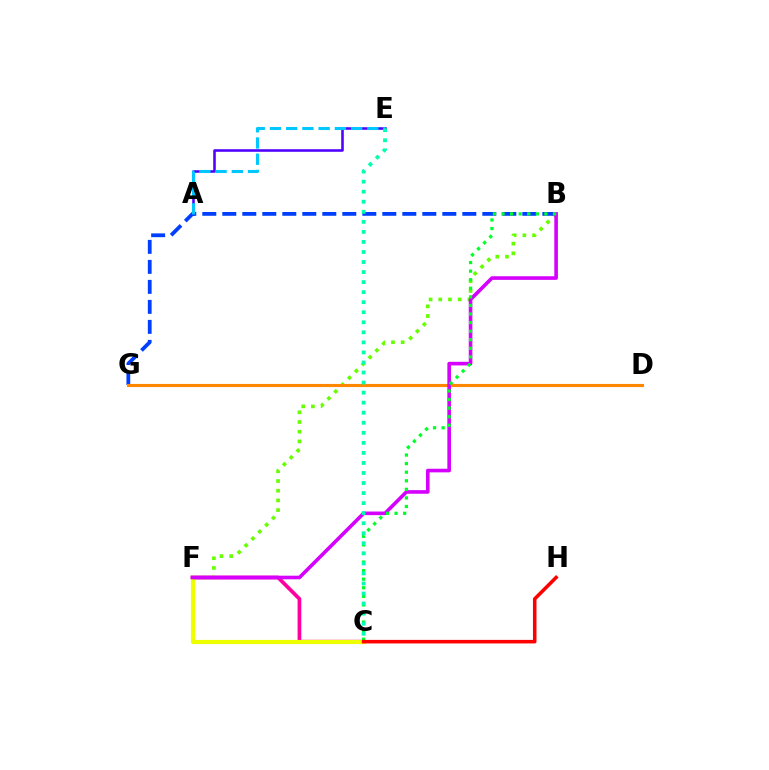{('C', 'F'): [{'color': '#ff00a0', 'line_style': 'solid', 'thickness': 2.67}, {'color': '#eeff00', 'line_style': 'solid', 'thickness': 3.0}], ('B', 'F'): [{'color': '#66ff00', 'line_style': 'dotted', 'thickness': 2.63}, {'color': '#d600ff', 'line_style': 'solid', 'thickness': 2.6}], ('A', 'E'): [{'color': '#4f00ff', 'line_style': 'solid', 'thickness': 1.85}, {'color': '#00c7ff', 'line_style': 'dashed', 'thickness': 2.2}], ('B', 'G'): [{'color': '#003fff', 'line_style': 'dashed', 'thickness': 2.72}], ('D', 'G'): [{'color': '#ff8800', 'line_style': 'solid', 'thickness': 2.25}], ('B', 'C'): [{'color': '#00ff27', 'line_style': 'dotted', 'thickness': 2.33}], ('C', 'E'): [{'color': '#00ffaf', 'line_style': 'dotted', 'thickness': 2.73}], ('C', 'H'): [{'color': '#ff0000', 'line_style': 'solid', 'thickness': 2.55}]}